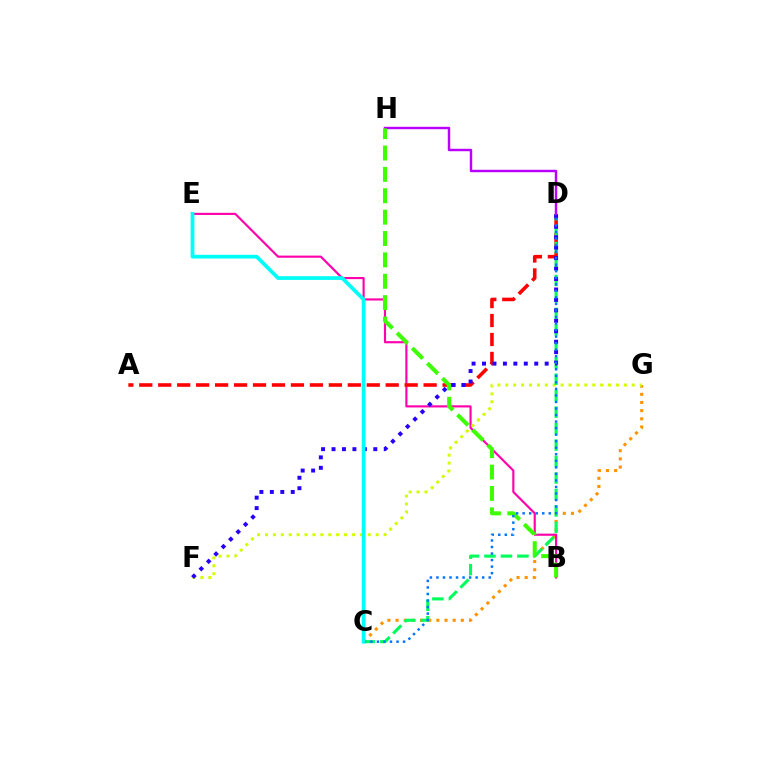{('C', 'G'): [{'color': '#ff9400', 'line_style': 'dotted', 'thickness': 2.22}], ('B', 'E'): [{'color': '#ff00ac', 'line_style': 'solid', 'thickness': 1.55}], ('F', 'G'): [{'color': '#d1ff00', 'line_style': 'dotted', 'thickness': 2.15}], ('A', 'D'): [{'color': '#ff0000', 'line_style': 'dashed', 'thickness': 2.58}], ('C', 'D'): [{'color': '#00ff5c', 'line_style': 'dashed', 'thickness': 2.24}, {'color': '#0074ff', 'line_style': 'dotted', 'thickness': 1.78}], ('D', 'F'): [{'color': '#2500ff', 'line_style': 'dotted', 'thickness': 2.84}], ('D', 'H'): [{'color': '#b900ff', 'line_style': 'solid', 'thickness': 1.76}], ('B', 'H'): [{'color': '#3dff00', 'line_style': 'dashed', 'thickness': 2.9}], ('C', 'E'): [{'color': '#00fff6', 'line_style': 'solid', 'thickness': 2.69}]}